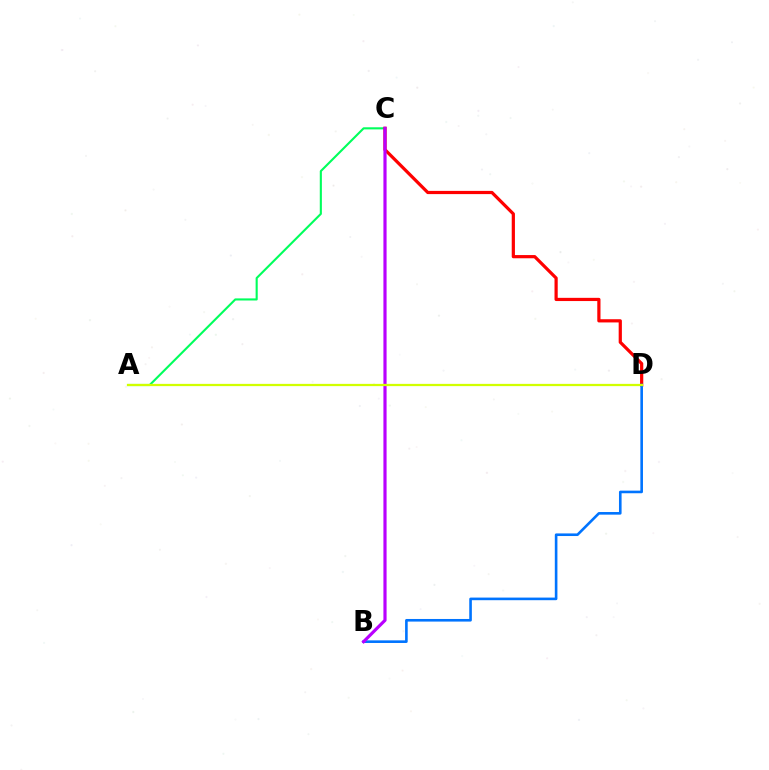{('A', 'C'): [{'color': '#00ff5c', 'line_style': 'solid', 'thickness': 1.52}], ('C', 'D'): [{'color': '#ff0000', 'line_style': 'solid', 'thickness': 2.31}], ('B', 'D'): [{'color': '#0074ff', 'line_style': 'solid', 'thickness': 1.88}], ('B', 'C'): [{'color': '#b900ff', 'line_style': 'solid', 'thickness': 2.28}], ('A', 'D'): [{'color': '#d1ff00', 'line_style': 'solid', 'thickness': 1.62}]}